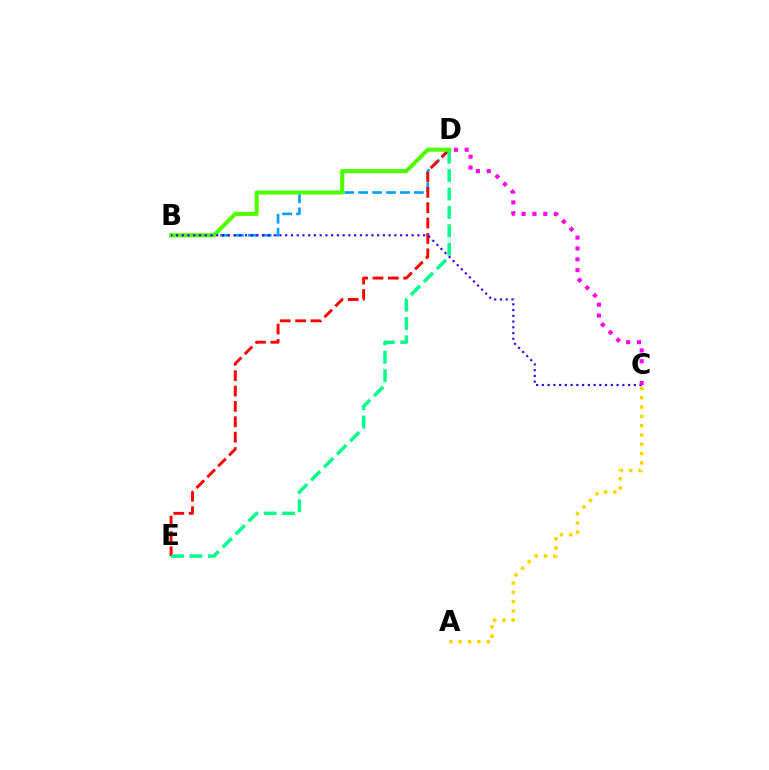{('B', 'D'): [{'color': '#009eff', 'line_style': 'dashed', 'thickness': 1.89}, {'color': '#4fff00', 'line_style': 'solid', 'thickness': 2.96}], ('D', 'E'): [{'color': '#ff0000', 'line_style': 'dashed', 'thickness': 2.09}, {'color': '#00ff86', 'line_style': 'dashed', 'thickness': 2.5}], ('A', 'C'): [{'color': '#ffd500', 'line_style': 'dotted', 'thickness': 2.53}], ('B', 'C'): [{'color': '#3700ff', 'line_style': 'dotted', 'thickness': 1.56}], ('C', 'D'): [{'color': '#ff00ed', 'line_style': 'dotted', 'thickness': 2.95}]}